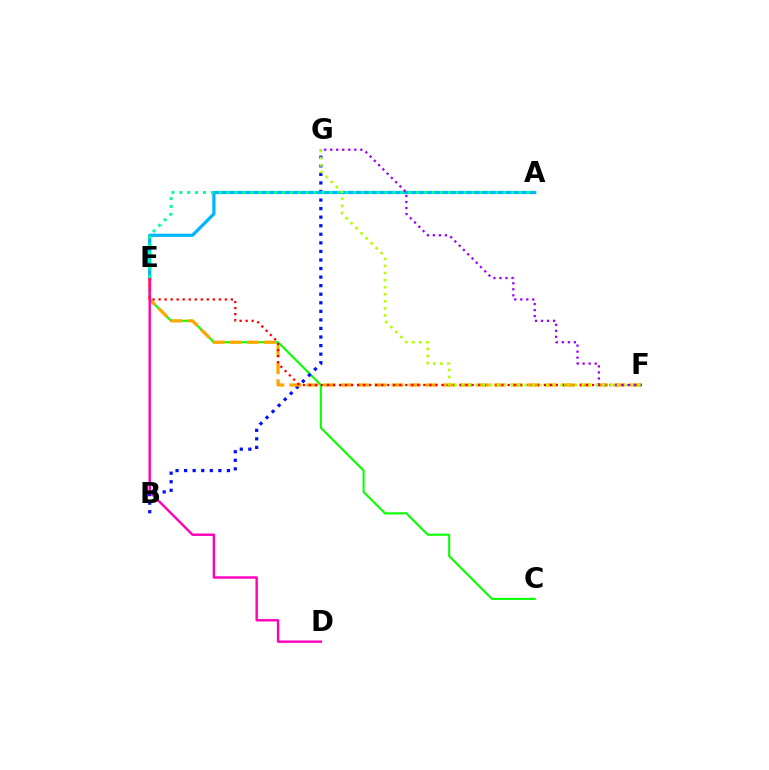{('C', 'E'): [{'color': '#08ff00', 'line_style': 'solid', 'thickness': 1.5}], ('B', 'G'): [{'color': '#0010ff', 'line_style': 'dotted', 'thickness': 2.33}], ('A', 'E'): [{'color': '#00b5ff', 'line_style': 'solid', 'thickness': 2.32}, {'color': '#00ff9d', 'line_style': 'dotted', 'thickness': 2.14}], ('E', 'F'): [{'color': '#ffa500', 'line_style': 'dashed', 'thickness': 2.32}, {'color': '#ff0000', 'line_style': 'dotted', 'thickness': 1.64}], ('F', 'G'): [{'color': '#9b00ff', 'line_style': 'dotted', 'thickness': 1.64}, {'color': '#b3ff00', 'line_style': 'dotted', 'thickness': 1.92}], ('D', 'E'): [{'color': '#ff00bd', 'line_style': 'solid', 'thickness': 1.74}]}